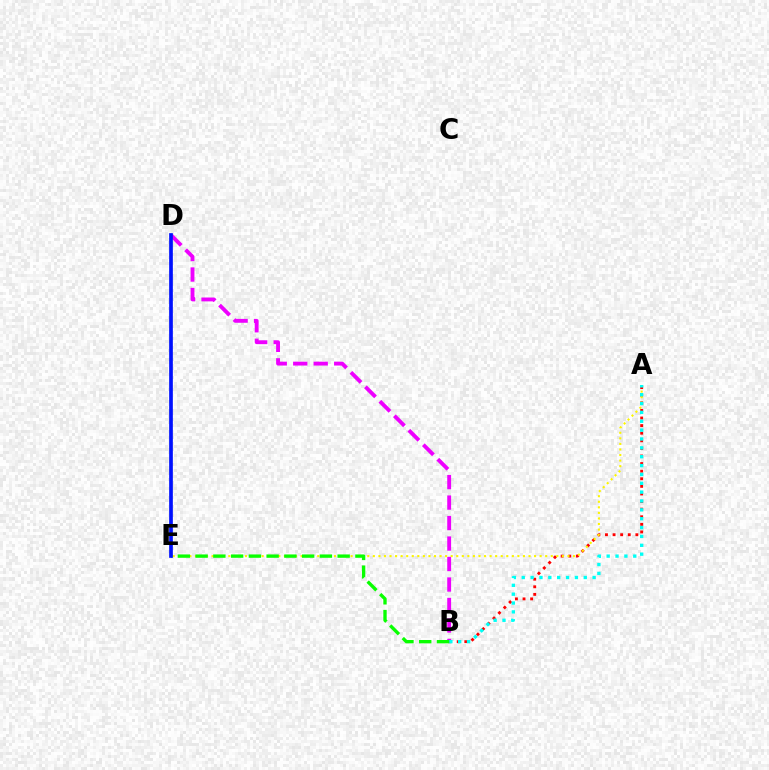{('A', 'B'): [{'color': '#ff0000', 'line_style': 'dotted', 'thickness': 2.06}, {'color': '#00fff6', 'line_style': 'dotted', 'thickness': 2.41}], ('A', 'E'): [{'color': '#fcf500', 'line_style': 'dotted', 'thickness': 1.51}], ('B', 'D'): [{'color': '#ee00ff', 'line_style': 'dashed', 'thickness': 2.78}], ('B', 'E'): [{'color': '#08ff00', 'line_style': 'dashed', 'thickness': 2.41}], ('D', 'E'): [{'color': '#0010ff', 'line_style': 'solid', 'thickness': 2.66}]}